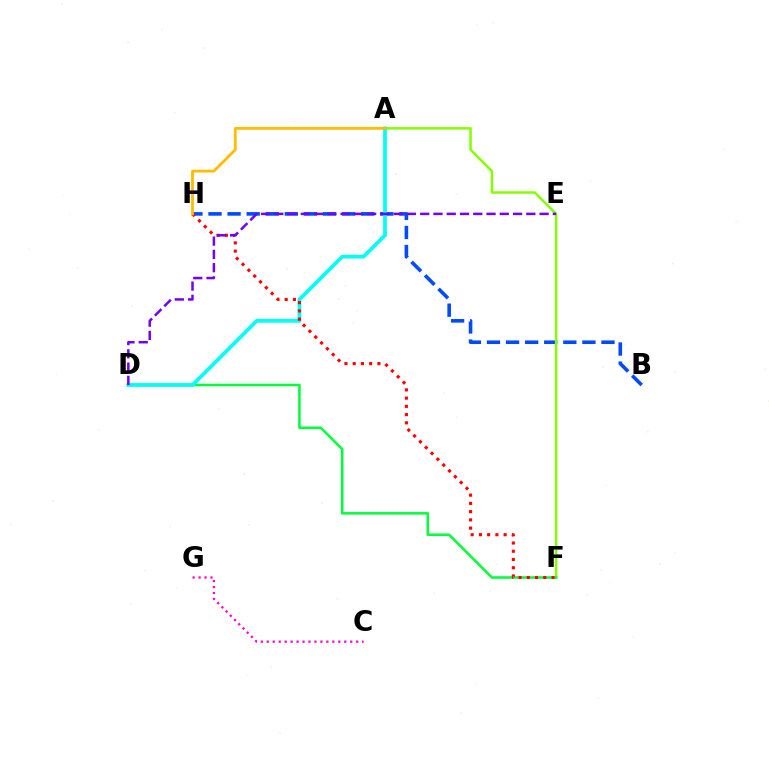{('B', 'H'): [{'color': '#004bff', 'line_style': 'dashed', 'thickness': 2.59}], ('A', 'F'): [{'color': '#84ff00', 'line_style': 'solid', 'thickness': 1.78}], ('D', 'F'): [{'color': '#00ff39', 'line_style': 'solid', 'thickness': 1.82}], ('A', 'D'): [{'color': '#00fff6', 'line_style': 'solid', 'thickness': 2.68}], ('C', 'G'): [{'color': '#ff00cf', 'line_style': 'dotted', 'thickness': 1.62}], ('F', 'H'): [{'color': '#ff0000', 'line_style': 'dotted', 'thickness': 2.24}], ('D', 'E'): [{'color': '#7200ff', 'line_style': 'dashed', 'thickness': 1.8}], ('A', 'H'): [{'color': '#ffbd00', 'line_style': 'solid', 'thickness': 2.03}]}